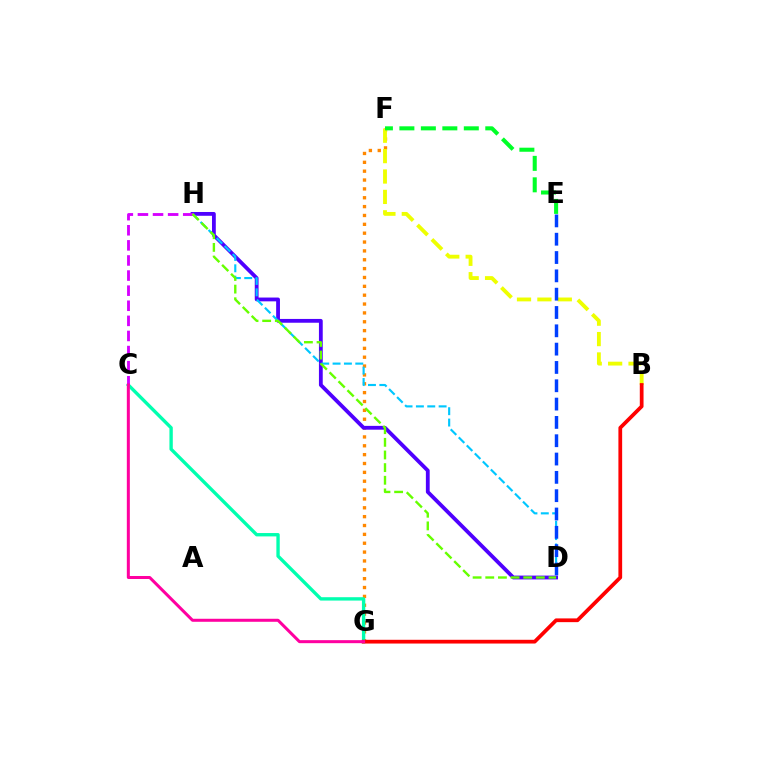{('F', 'G'): [{'color': '#ff8800', 'line_style': 'dotted', 'thickness': 2.41}], ('D', 'H'): [{'color': '#4f00ff', 'line_style': 'solid', 'thickness': 2.74}, {'color': '#00c7ff', 'line_style': 'dashed', 'thickness': 1.54}, {'color': '#66ff00', 'line_style': 'dashed', 'thickness': 1.72}], ('B', 'F'): [{'color': '#eeff00', 'line_style': 'dashed', 'thickness': 2.77}], ('C', 'G'): [{'color': '#00ffaf', 'line_style': 'solid', 'thickness': 2.42}, {'color': '#ff00a0', 'line_style': 'solid', 'thickness': 2.17}], ('C', 'H'): [{'color': '#d600ff', 'line_style': 'dashed', 'thickness': 2.05}], ('E', 'F'): [{'color': '#00ff27', 'line_style': 'dashed', 'thickness': 2.92}], ('B', 'G'): [{'color': '#ff0000', 'line_style': 'solid', 'thickness': 2.7}], ('D', 'E'): [{'color': '#003fff', 'line_style': 'dashed', 'thickness': 2.49}]}